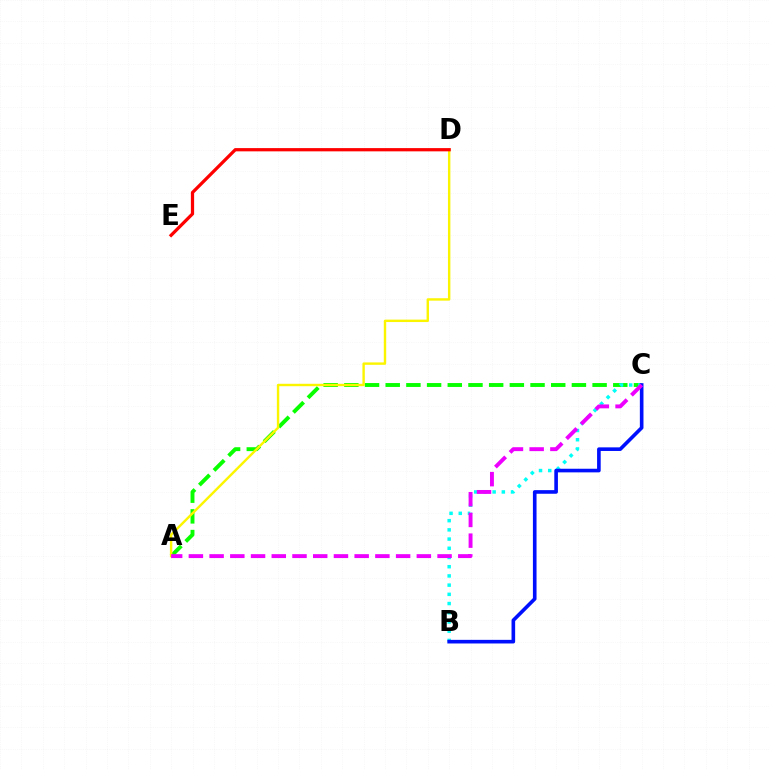{('A', 'C'): [{'color': '#08ff00', 'line_style': 'dashed', 'thickness': 2.81}, {'color': '#ee00ff', 'line_style': 'dashed', 'thickness': 2.82}], ('B', 'C'): [{'color': '#00fff6', 'line_style': 'dotted', 'thickness': 2.5}, {'color': '#0010ff', 'line_style': 'solid', 'thickness': 2.61}], ('A', 'D'): [{'color': '#fcf500', 'line_style': 'solid', 'thickness': 1.73}], ('D', 'E'): [{'color': '#ff0000', 'line_style': 'solid', 'thickness': 2.34}]}